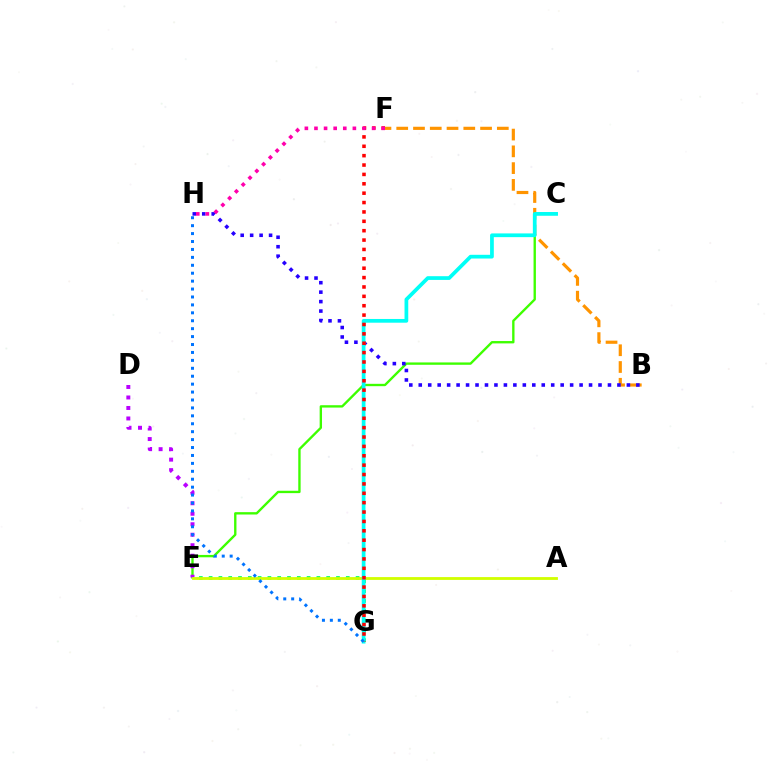{('B', 'F'): [{'color': '#ff9400', 'line_style': 'dashed', 'thickness': 2.28}], ('C', 'E'): [{'color': '#3dff00', 'line_style': 'solid', 'thickness': 1.7}], ('B', 'H'): [{'color': '#2500ff', 'line_style': 'dotted', 'thickness': 2.57}], ('D', 'E'): [{'color': '#b900ff', 'line_style': 'dotted', 'thickness': 2.85}], ('E', 'G'): [{'color': '#00ff5c', 'line_style': 'dotted', 'thickness': 2.66}], ('A', 'E'): [{'color': '#d1ff00', 'line_style': 'solid', 'thickness': 2.03}], ('C', 'G'): [{'color': '#00fff6', 'line_style': 'solid', 'thickness': 2.69}], ('F', 'G'): [{'color': '#ff0000', 'line_style': 'dotted', 'thickness': 2.55}], ('F', 'H'): [{'color': '#ff00ac', 'line_style': 'dotted', 'thickness': 2.61}], ('G', 'H'): [{'color': '#0074ff', 'line_style': 'dotted', 'thickness': 2.15}]}